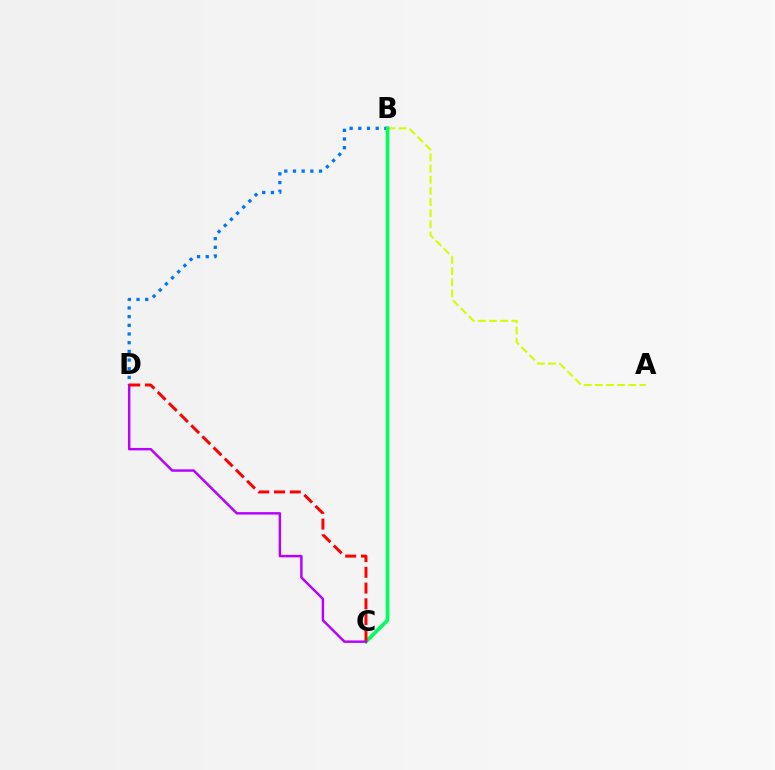{('B', 'D'): [{'color': '#0074ff', 'line_style': 'dotted', 'thickness': 2.36}], ('A', 'B'): [{'color': '#d1ff00', 'line_style': 'dashed', 'thickness': 1.51}], ('B', 'C'): [{'color': '#00ff5c', 'line_style': 'solid', 'thickness': 2.65}], ('C', 'D'): [{'color': '#b900ff', 'line_style': 'solid', 'thickness': 1.76}, {'color': '#ff0000', 'line_style': 'dashed', 'thickness': 2.14}]}